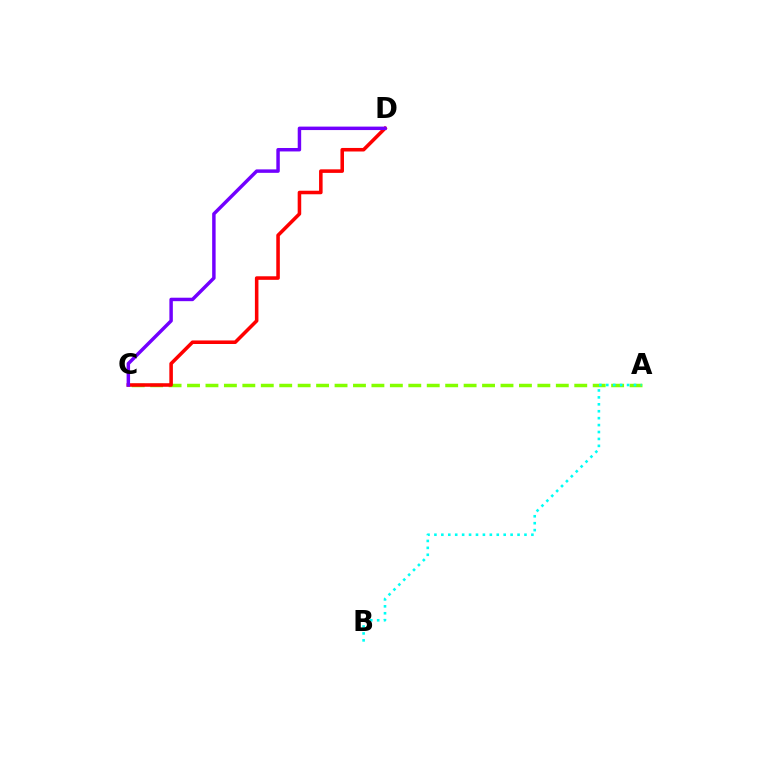{('A', 'C'): [{'color': '#84ff00', 'line_style': 'dashed', 'thickness': 2.5}], ('C', 'D'): [{'color': '#ff0000', 'line_style': 'solid', 'thickness': 2.55}, {'color': '#7200ff', 'line_style': 'solid', 'thickness': 2.49}], ('A', 'B'): [{'color': '#00fff6', 'line_style': 'dotted', 'thickness': 1.88}]}